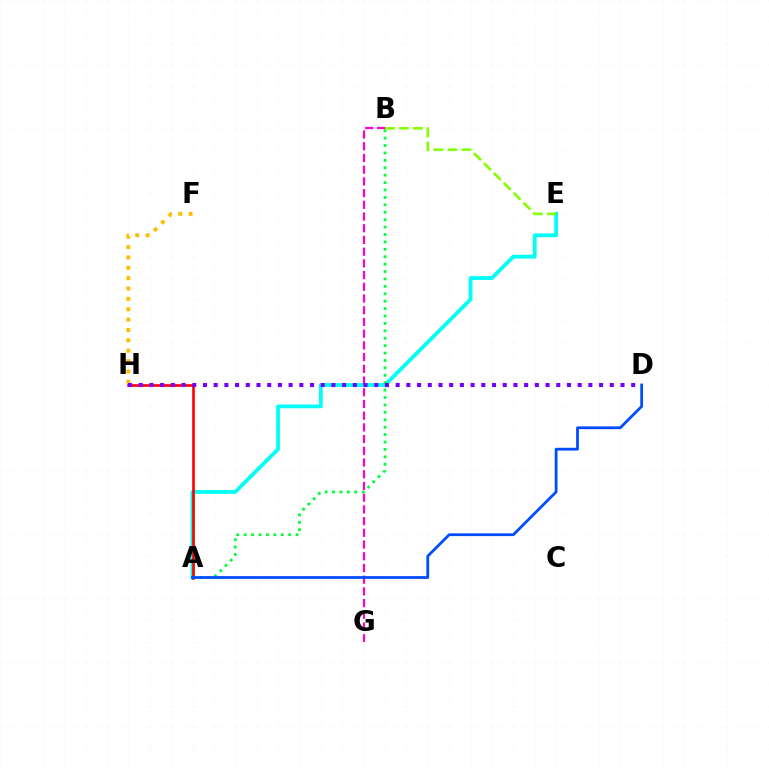{('F', 'H'): [{'color': '#ffbd00', 'line_style': 'dotted', 'thickness': 2.81}], ('A', 'E'): [{'color': '#00fff6', 'line_style': 'solid', 'thickness': 2.73}], ('A', 'H'): [{'color': '#ff0000', 'line_style': 'solid', 'thickness': 1.9}], ('B', 'G'): [{'color': '#ff00cf', 'line_style': 'dashed', 'thickness': 1.59}], ('A', 'B'): [{'color': '#00ff39', 'line_style': 'dotted', 'thickness': 2.01}], ('D', 'H'): [{'color': '#7200ff', 'line_style': 'dotted', 'thickness': 2.91}], ('A', 'D'): [{'color': '#004bff', 'line_style': 'solid', 'thickness': 1.99}], ('B', 'E'): [{'color': '#84ff00', 'line_style': 'dashed', 'thickness': 1.9}]}